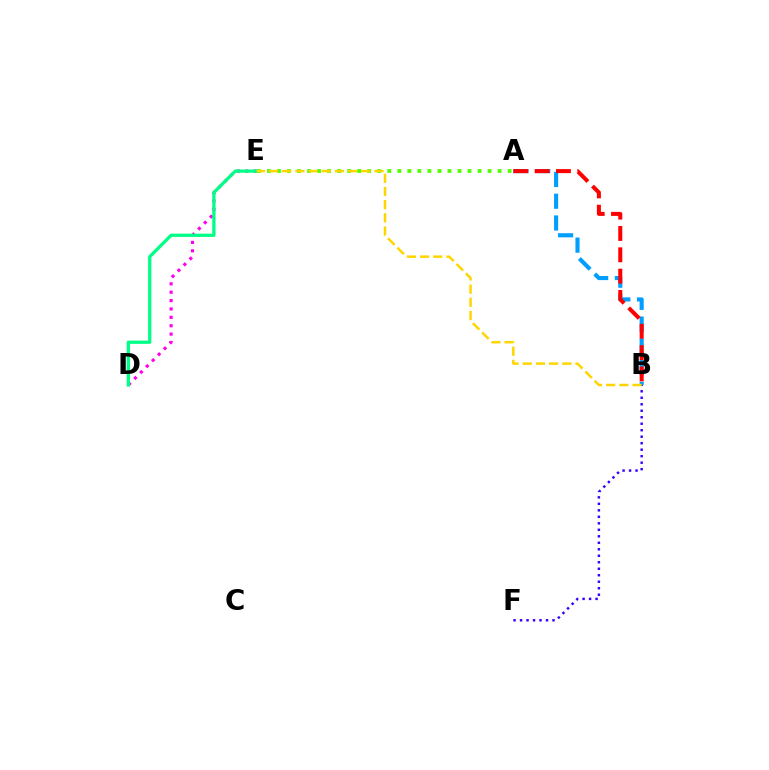{('A', 'E'): [{'color': '#4fff00', 'line_style': 'dotted', 'thickness': 2.72}], ('D', 'E'): [{'color': '#ff00ed', 'line_style': 'dotted', 'thickness': 2.28}, {'color': '#00ff86', 'line_style': 'solid', 'thickness': 2.35}], ('A', 'B'): [{'color': '#009eff', 'line_style': 'dashed', 'thickness': 2.96}, {'color': '#ff0000', 'line_style': 'dashed', 'thickness': 2.9}], ('B', 'F'): [{'color': '#3700ff', 'line_style': 'dotted', 'thickness': 1.76}], ('B', 'E'): [{'color': '#ffd500', 'line_style': 'dashed', 'thickness': 1.79}]}